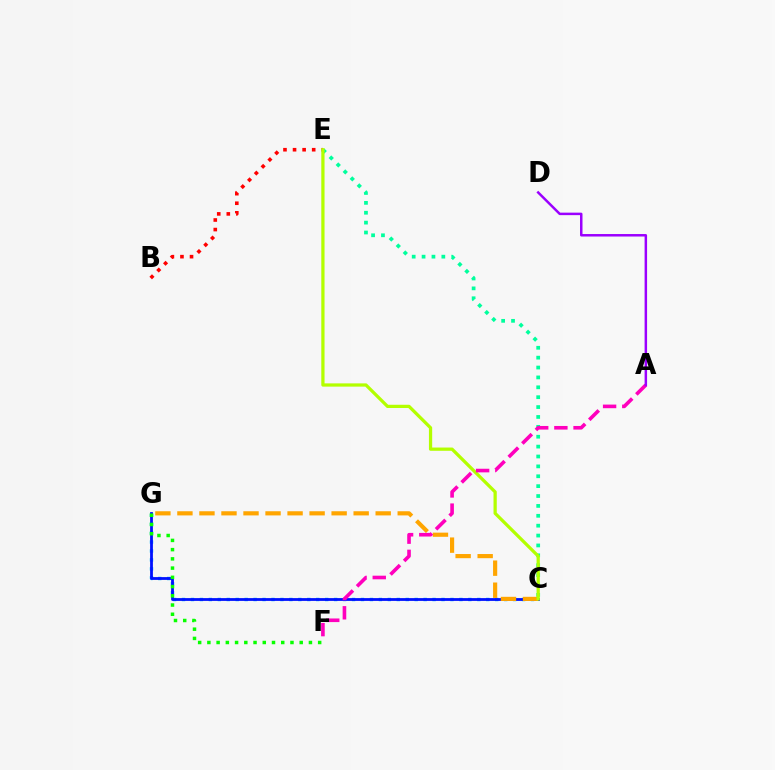{('C', 'G'): [{'color': '#00b5ff', 'line_style': 'dotted', 'thickness': 2.43}, {'color': '#0010ff', 'line_style': 'solid', 'thickness': 2.01}, {'color': '#ffa500', 'line_style': 'dashed', 'thickness': 2.99}], ('B', 'E'): [{'color': '#ff0000', 'line_style': 'dotted', 'thickness': 2.6}], ('C', 'E'): [{'color': '#00ff9d', 'line_style': 'dotted', 'thickness': 2.69}, {'color': '#b3ff00', 'line_style': 'solid', 'thickness': 2.34}], ('F', 'G'): [{'color': '#08ff00', 'line_style': 'dotted', 'thickness': 2.51}], ('A', 'F'): [{'color': '#ff00bd', 'line_style': 'dashed', 'thickness': 2.61}], ('A', 'D'): [{'color': '#9b00ff', 'line_style': 'solid', 'thickness': 1.79}]}